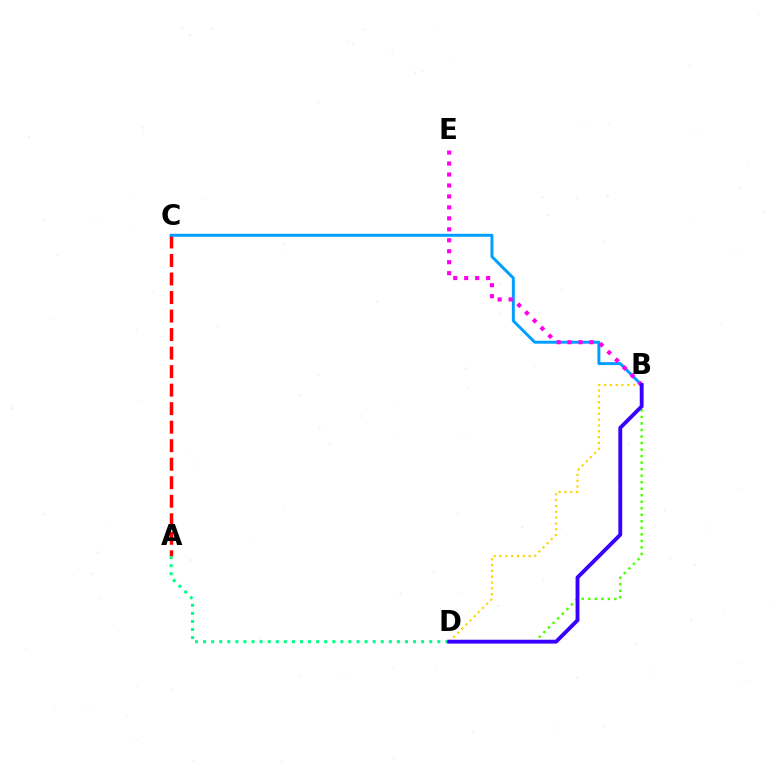{('A', 'C'): [{'color': '#ff0000', 'line_style': 'dashed', 'thickness': 2.52}], ('B', 'D'): [{'color': '#4fff00', 'line_style': 'dotted', 'thickness': 1.77}, {'color': '#ffd500', 'line_style': 'dotted', 'thickness': 1.58}, {'color': '#3700ff', 'line_style': 'solid', 'thickness': 2.78}], ('A', 'D'): [{'color': '#00ff86', 'line_style': 'dotted', 'thickness': 2.19}], ('B', 'C'): [{'color': '#009eff', 'line_style': 'solid', 'thickness': 2.12}], ('B', 'E'): [{'color': '#ff00ed', 'line_style': 'dotted', 'thickness': 2.98}]}